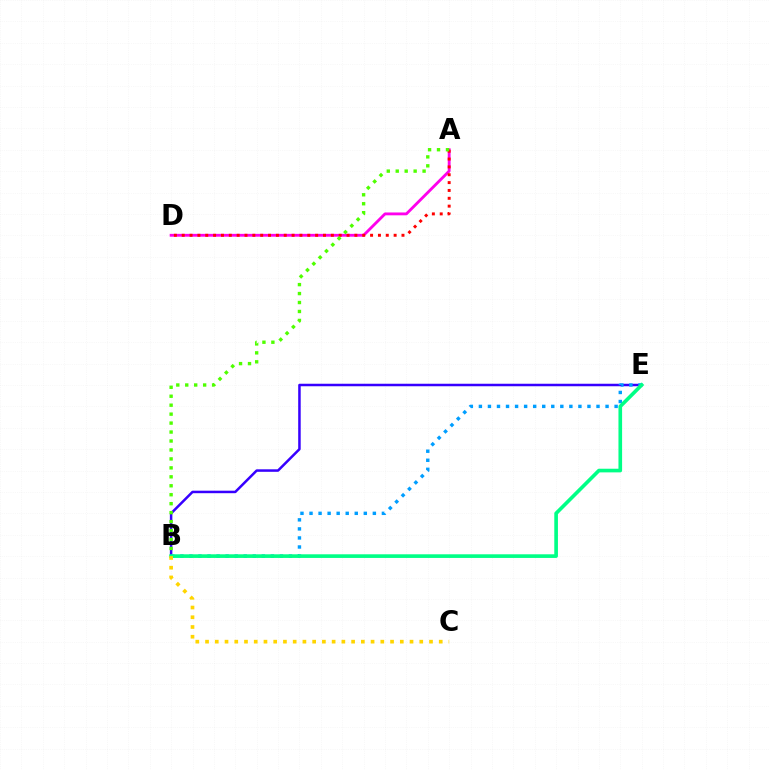{('B', 'E'): [{'color': '#3700ff', 'line_style': 'solid', 'thickness': 1.8}, {'color': '#009eff', 'line_style': 'dotted', 'thickness': 2.46}, {'color': '#00ff86', 'line_style': 'solid', 'thickness': 2.62}], ('A', 'D'): [{'color': '#ff00ed', 'line_style': 'solid', 'thickness': 2.05}, {'color': '#ff0000', 'line_style': 'dotted', 'thickness': 2.13}], ('A', 'B'): [{'color': '#4fff00', 'line_style': 'dotted', 'thickness': 2.43}], ('B', 'C'): [{'color': '#ffd500', 'line_style': 'dotted', 'thickness': 2.65}]}